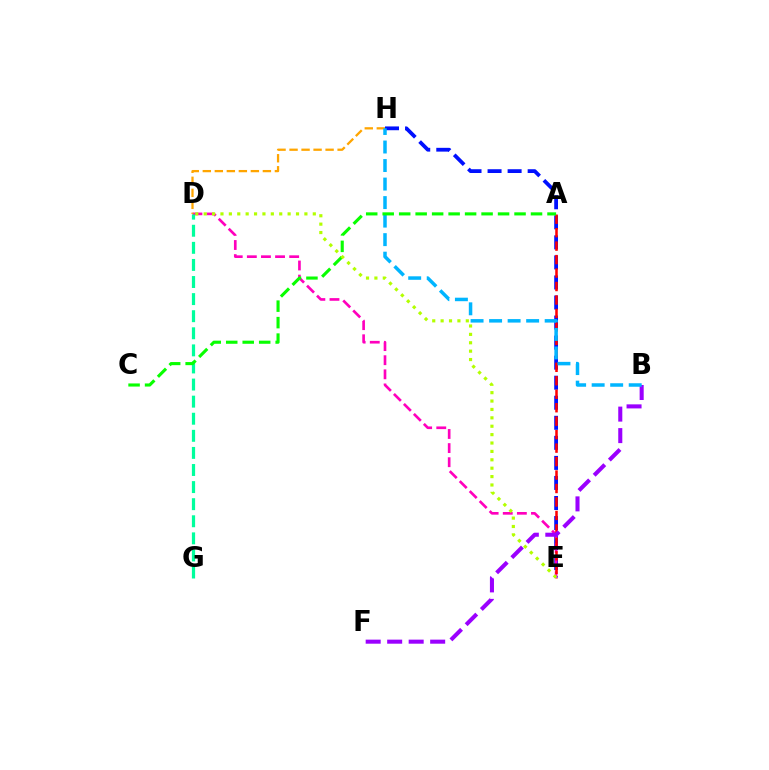{('E', 'H'): [{'color': '#0010ff', 'line_style': 'dashed', 'thickness': 2.72}], ('D', 'E'): [{'color': '#ff00bd', 'line_style': 'dashed', 'thickness': 1.92}, {'color': '#b3ff00', 'line_style': 'dotted', 'thickness': 2.28}], ('A', 'E'): [{'color': '#ff0000', 'line_style': 'dashed', 'thickness': 1.83}], ('B', 'F'): [{'color': '#9b00ff', 'line_style': 'dashed', 'thickness': 2.92}], ('D', 'H'): [{'color': '#ffa500', 'line_style': 'dashed', 'thickness': 1.63}], ('D', 'G'): [{'color': '#00ff9d', 'line_style': 'dashed', 'thickness': 2.32}], ('B', 'H'): [{'color': '#00b5ff', 'line_style': 'dashed', 'thickness': 2.52}], ('A', 'C'): [{'color': '#08ff00', 'line_style': 'dashed', 'thickness': 2.24}]}